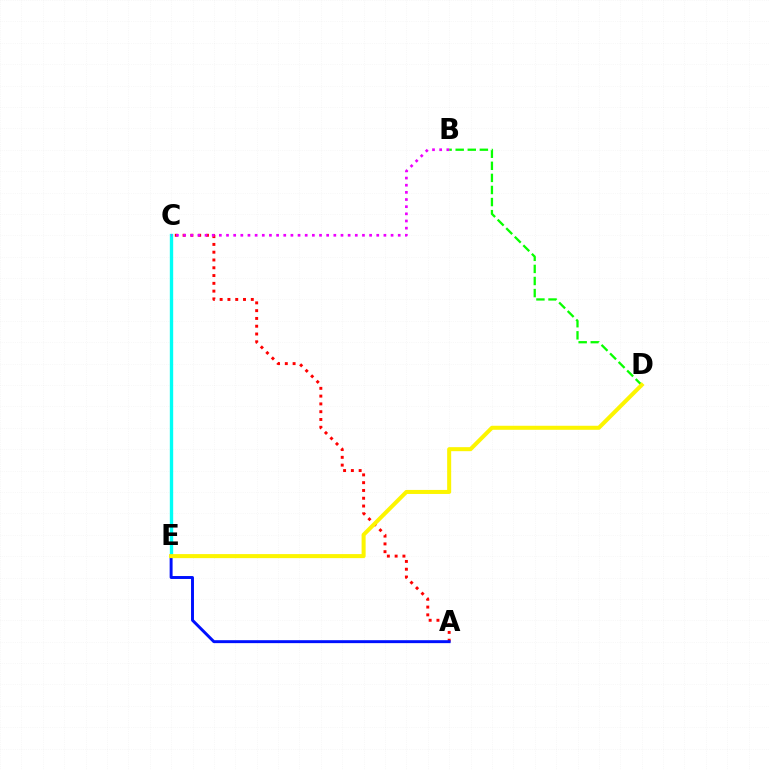{('A', 'C'): [{'color': '#ff0000', 'line_style': 'dotted', 'thickness': 2.12}], ('C', 'E'): [{'color': '#00fff6', 'line_style': 'solid', 'thickness': 2.42}], ('B', 'D'): [{'color': '#08ff00', 'line_style': 'dashed', 'thickness': 1.64}], ('A', 'E'): [{'color': '#0010ff', 'line_style': 'solid', 'thickness': 2.12}], ('D', 'E'): [{'color': '#fcf500', 'line_style': 'solid', 'thickness': 2.9}], ('B', 'C'): [{'color': '#ee00ff', 'line_style': 'dotted', 'thickness': 1.94}]}